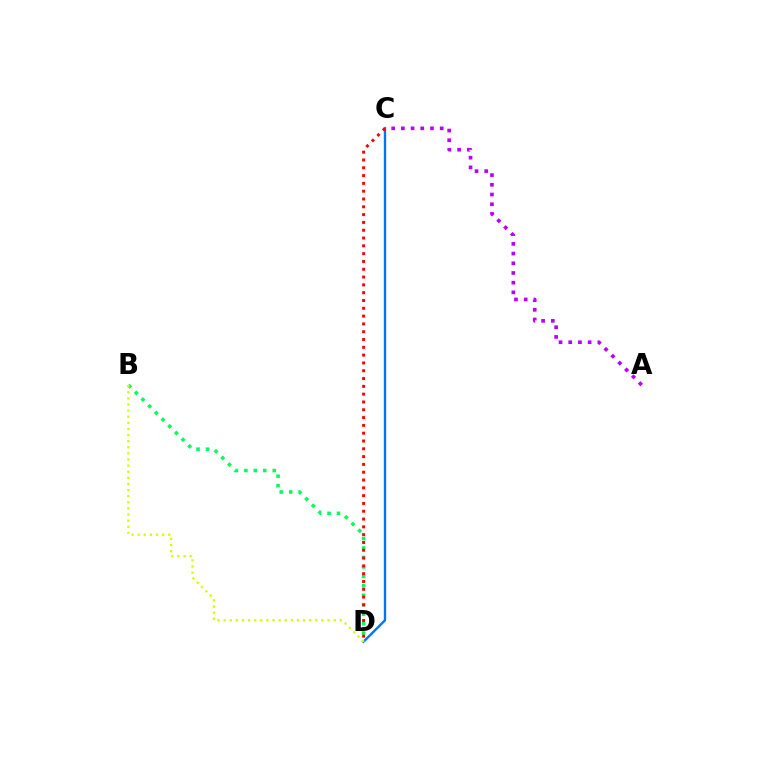{('C', 'D'): [{'color': '#0074ff', 'line_style': 'solid', 'thickness': 1.7}, {'color': '#ff0000', 'line_style': 'dotted', 'thickness': 2.12}], ('B', 'D'): [{'color': '#00ff5c', 'line_style': 'dotted', 'thickness': 2.57}, {'color': '#d1ff00', 'line_style': 'dotted', 'thickness': 1.66}], ('A', 'C'): [{'color': '#b900ff', 'line_style': 'dotted', 'thickness': 2.64}]}